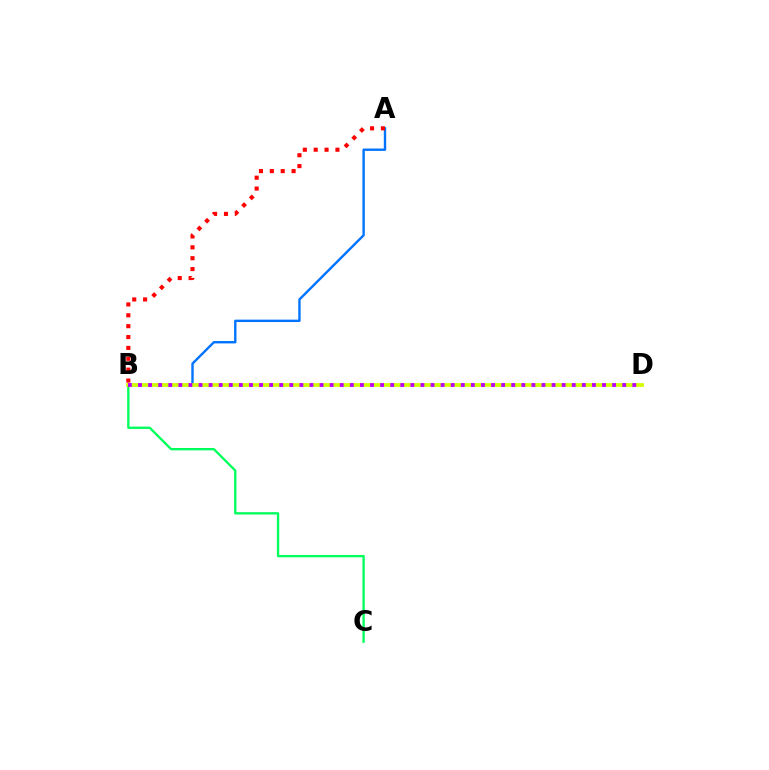{('B', 'C'): [{'color': '#00ff5c', 'line_style': 'solid', 'thickness': 1.68}], ('A', 'B'): [{'color': '#0074ff', 'line_style': 'solid', 'thickness': 1.72}, {'color': '#ff0000', 'line_style': 'dotted', 'thickness': 2.95}], ('B', 'D'): [{'color': '#d1ff00', 'line_style': 'solid', 'thickness': 2.7}, {'color': '#b900ff', 'line_style': 'dotted', 'thickness': 2.74}]}